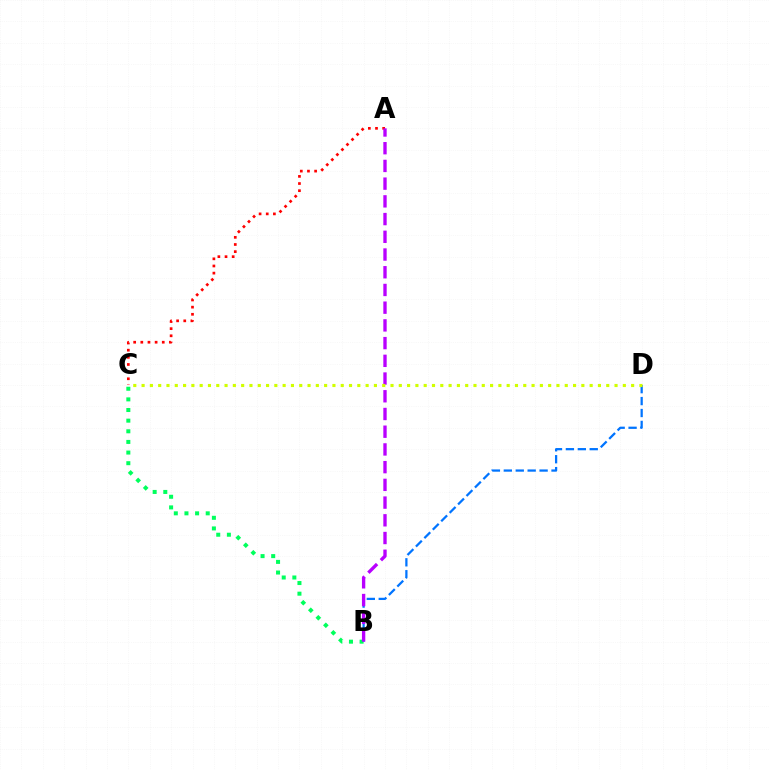{('A', 'C'): [{'color': '#ff0000', 'line_style': 'dotted', 'thickness': 1.94}], ('B', 'D'): [{'color': '#0074ff', 'line_style': 'dashed', 'thickness': 1.62}], ('B', 'C'): [{'color': '#00ff5c', 'line_style': 'dotted', 'thickness': 2.89}], ('A', 'B'): [{'color': '#b900ff', 'line_style': 'dashed', 'thickness': 2.41}], ('C', 'D'): [{'color': '#d1ff00', 'line_style': 'dotted', 'thickness': 2.25}]}